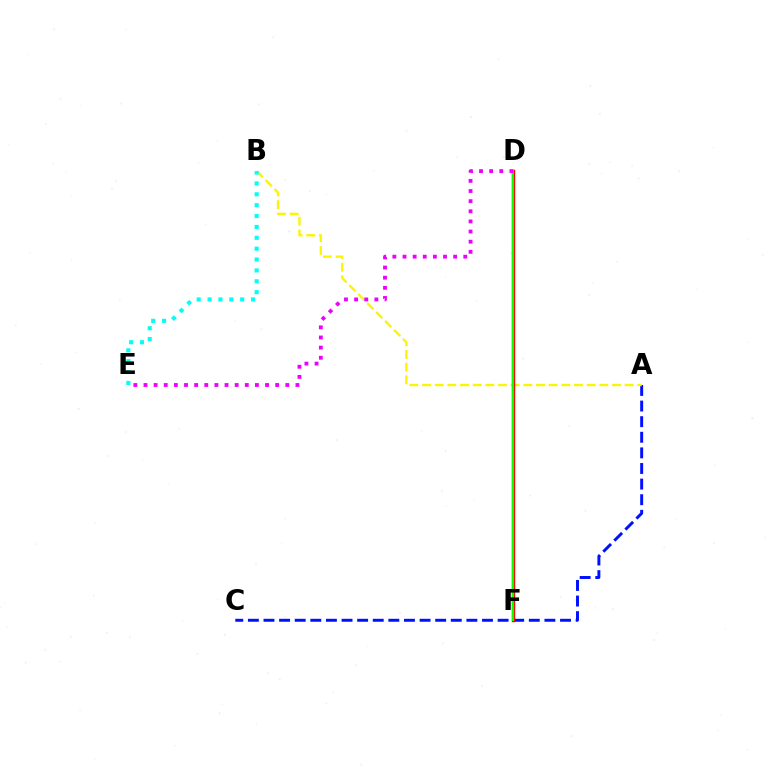{('A', 'C'): [{'color': '#0010ff', 'line_style': 'dashed', 'thickness': 2.12}], ('A', 'B'): [{'color': '#fcf500', 'line_style': 'dashed', 'thickness': 1.72}], ('D', 'F'): [{'color': '#ff0000', 'line_style': 'solid', 'thickness': 2.46}, {'color': '#08ff00', 'line_style': 'solid', 'thickness': 1.51}], ('D', 'E'): [{'color': '#ee00ff', 'line_style': 'dotted', 'thickness': 2.75}], ('B', 'E'): [{'color': '#00fff6', 'line_style': 'dotted', 'thickness': 2.95}]}